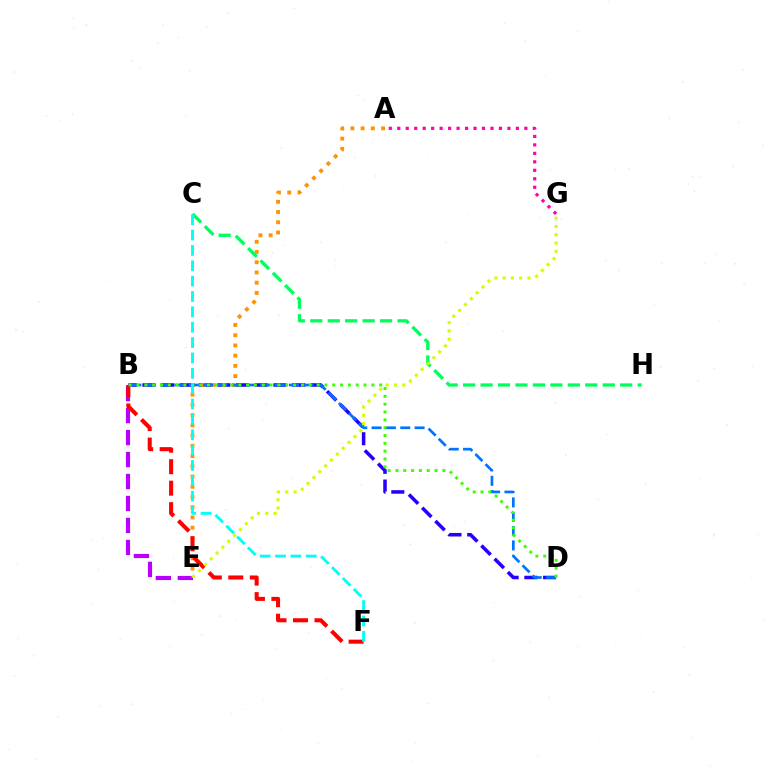{('B', 'E'): [{'color': '#b900ff', 'line_style': 'dashed', 'thickness': 2.99}], ('C', 'H'): [{'color': '#00ff5c', 'line_style': 'dashed', 'thickness': 2.37}], ('A', 'G'): [{'color': '#ff00ac', 'line_style': 'dotted', 'thickness': 2.3}], ('B', 'D'): [{'color': '#2500ff', 'line_style': 'dashed', 'thickness': 2.54}, {'color': '#0074ff', 'line_style': 'dashed', 'thickness': 1.95}, {'color': '#3dff00', 'line_style': 'dotted', 'thickness': 2.13}], ('A', 'E'): [{'color': '#ff9400', 'line_style': 'dotted', 'thickness': 2.78}], ('B', 'F'): [{'color': '#ff0000', 'line_style': 'dashed', 'thickness': 2.92}], ('C', 'F'): [{'color': '#00fff6', 'line_style': 'dashed', 'thickness': 2.09}], ('E', 'G'): [{'color': '#d1ff00', 'line_style': 'dotted', 'thickness': 2.25}]}